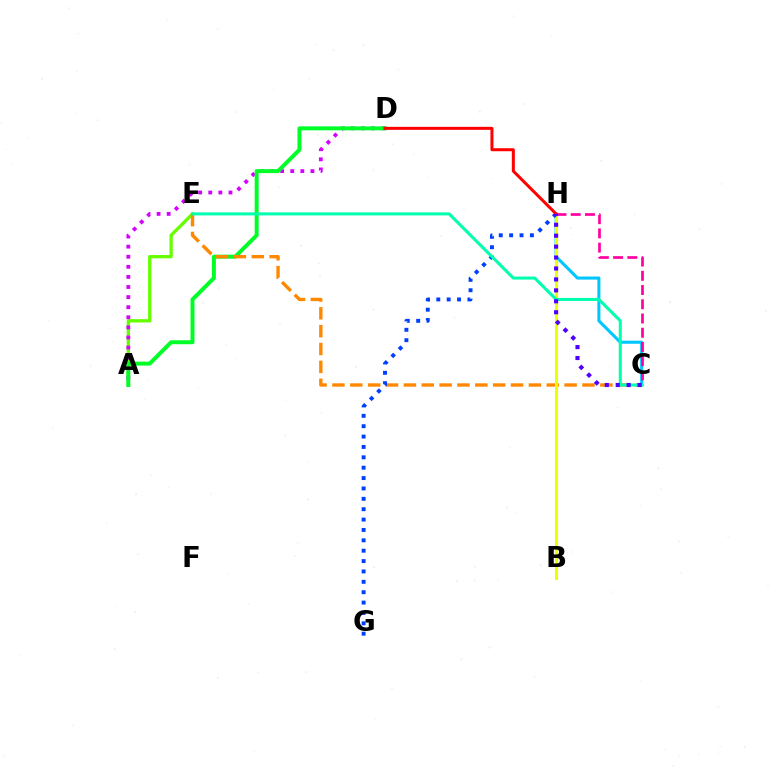{('A', 'E'): [{'color': '#66ff00', 'line_style': 'solid', 'thickness': 2.38}], ('A', 'D'): [{'color': '#d600ff', 'line_style': 'dotted', 'thickness': 2.74}, {'color': '#00ff27', 'line_style': 'solid', 'thickness': 2.86}], ('C', 'H'): [{'color': '#00c7ff', 'line_style': 'solid', 'thickness': 2.21}, {'color': '#ff00a0', 'line_style': 'dashed', 'thickness': 1.93}, {'color': '#4f00ff', 'line_style': 'dotted', 'thickness': 2.97}], ('C', 'E'): [{'color': '#ff8800', 'line_style': 'dashed', 'thickness': 2.43}, {'color': '#00ffaf', 'line_style': 'solid', 'thickness': 2.19}], ('B', 'H'): [{'color': '#eeff00', 'line_style': 'solid', 'thickness': 2.22}], ('G', 'H'): [{'color': '#003fff', 'line_style': 'dotted', 'thickness': 2.82}], ('D', 'H'): [{'color': '#ff0000', 'line_style': 'solid', 'thickness': 2.17}]}